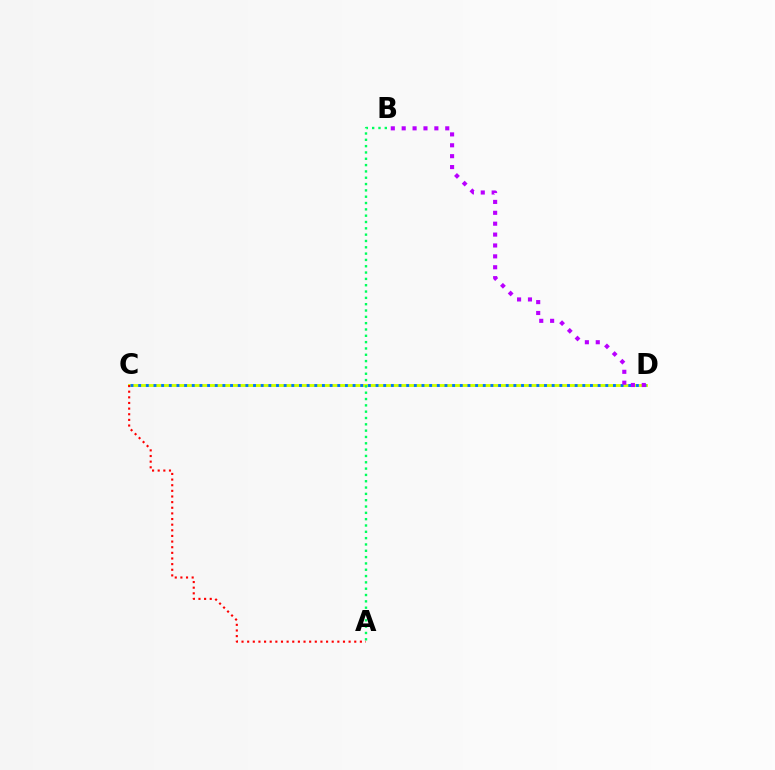{('C', 'D'): [{'color': '#d1ff00', 'line_style': 'solid', 'thickness': 2.09}, {'color': '#0074ff', 'line_style': 'dotted', 'thickness': 2.08}], ('A', 'C'): [{'color': '#ff0000', 'line_style': 'dotted', 'thickness': 1.53}], ('A', 'B'): [{'color': '#00ff5c', 'line_style': 'dotted', 'thickness': 1.72}], ('B', 'D'): [{'color': '#b900ff', 'line_style': 'dotted', 'thickness': 2.96}]}